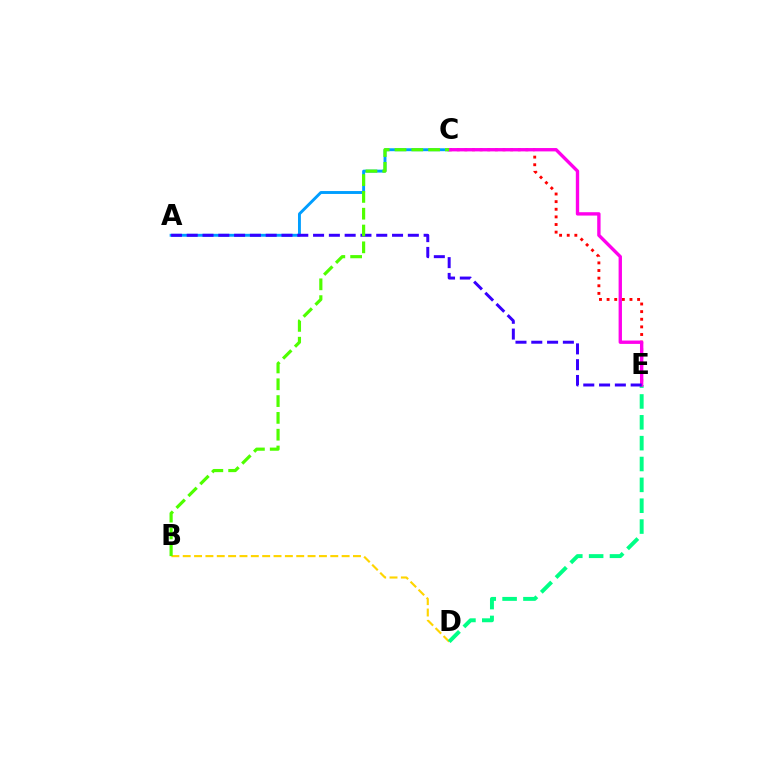{('C', 'E'): [{'color': '#ff0000', 'line_style': 'dotted', 'thickness': 2.07}, {'color': '#ff00ed', 'line_style': 'solid', 'thickness': 2.42}], ('B', 'D'): [{'color': '#ffd500', 'line_style': 'dashed', 'thickness': 1.54}], ('D', 'E'): [{'color': '#00ff86', 'line_style': 'dashed', 'thickness': 2.83}], ('A', 'C'): [{'color': '#009eff', 'line_style': 'solid', 'thickness': 2.09}], ('A', 'E'): [{'color': '#3700ff', 'line_style': 'dashed', 'thickness': 2.15}], ('B', 'C'): [{'color': '#4fff00', 'line_style': 'dashed', 'thickness': 2.28}]}